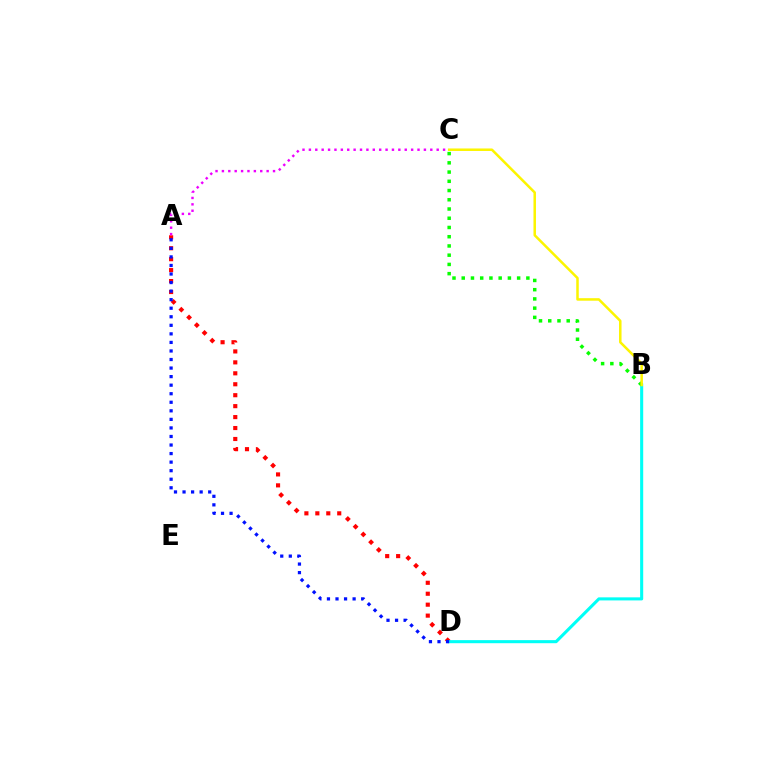{('A', 'D'): [{'color': '#ff0000', 'line_style': 'dotted', 'thickness': 2.97}, {'color': '#0010ff', 'line_style': 'dotted', 'thickness': 2.32}], ('B', 'D'): [{'color': '#00fff6', 'line_style': 'solid', 'thickness': 2.21}], ('B', 'C'): [{'color': '#08ff00', 'line_style': 'dotted', 'thickness': 2.51}, {'color': '#fcf500', 'line_style': 'solid', 'thickness': 1.81}], ('A', 'C'): [{'color': '#ee00ff', 'line_style': 'dotted', 'thickness': 1.74}]}